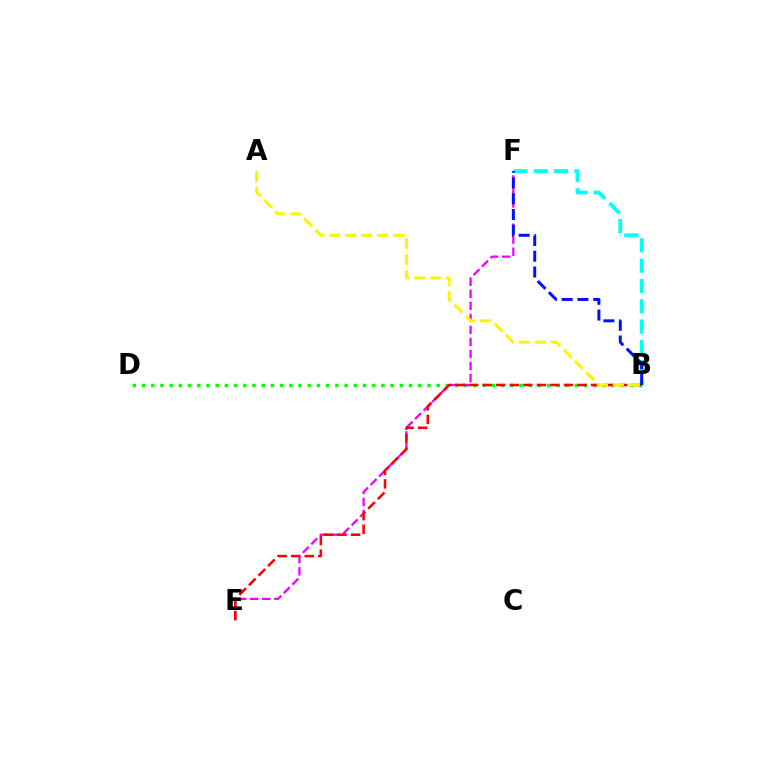{('B', 'D'): [{'color': '#08ff00', 'line_style': 'dotted', 'thickness': 2.5}], ('B', 'F'): [{'color': '#00fff6', 'line_style': 'dashed', 'thickness': 2.76}, {'color': '#0010ff', 'line_style': 'dashed', 'thickness': 2.14}], ('E', 'F'): [{'color': '#ee00ff', 'line_style': 'dashed', 'thickness': 1.64}], ('B', 'E'): [{'color': '#ff0000', 'line_style': 'dashed', 'thickness': 1.84}], ('A', 'B'): [{'color': '#fcf500', 'line_style': 'dashed', 'thickness': 2.17}]}